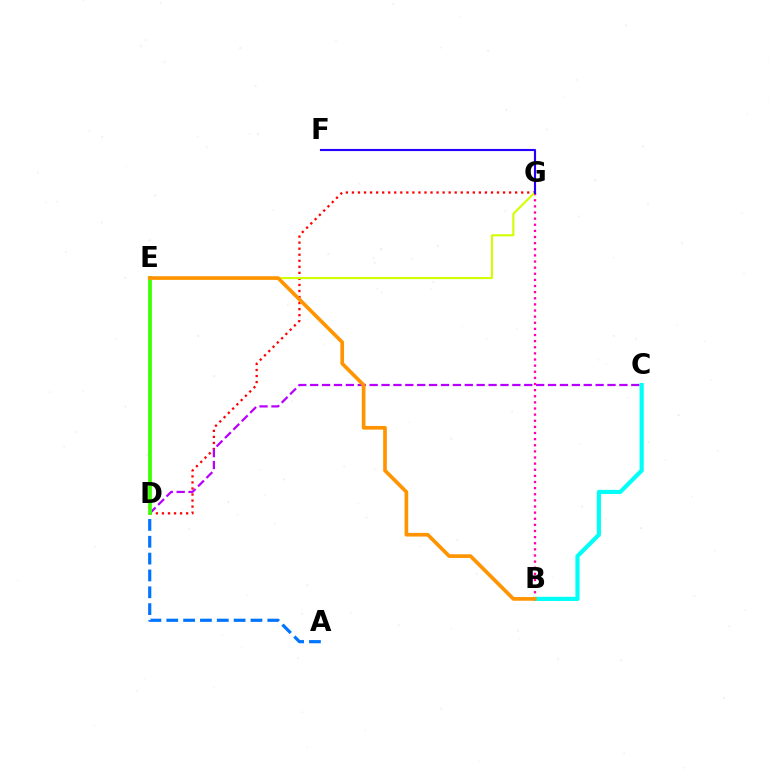{('D', 'G'): [{'color': '#ff0000', 'line_style': 'dotted', 'thickness': 1.64}], ('D', 'E'): [{'color': '#00ff5c', 'line_style': 'dotted', 'thickness': 1.53}, {'color': '#3dff00', 'line_style': 'solid', 'thickness': 2.7}], ('C', 'D'): [{'color': '#b900ff', 'line_style': 'dashed', 'thickness': 1.62}], ('A', 'D'): [{'color': '#0074ff', 'line_style': 'dashed', 'thickness': 2.29}], ('B', 'G'): [{'color': '#ff00ac', 'line_style': 'dotted', 'thickness': 1.66}], ('E', 'G'): [{'color': '#d1ff00', 'line_style': 'solid', 'thickness': 1.51}], ('B', 'C'): [{'color': '#00fff6', 'line_style': 'solid', 'thickness': 3.0}], ('B', 'E'): [{'color': '#ff9400', 'line_style': 'solid', 'thickness': 2.64}], ('F', 'G'): [{'color': '#2500ff', 'line_style': 'solid', 'thickness': 1.53}]}